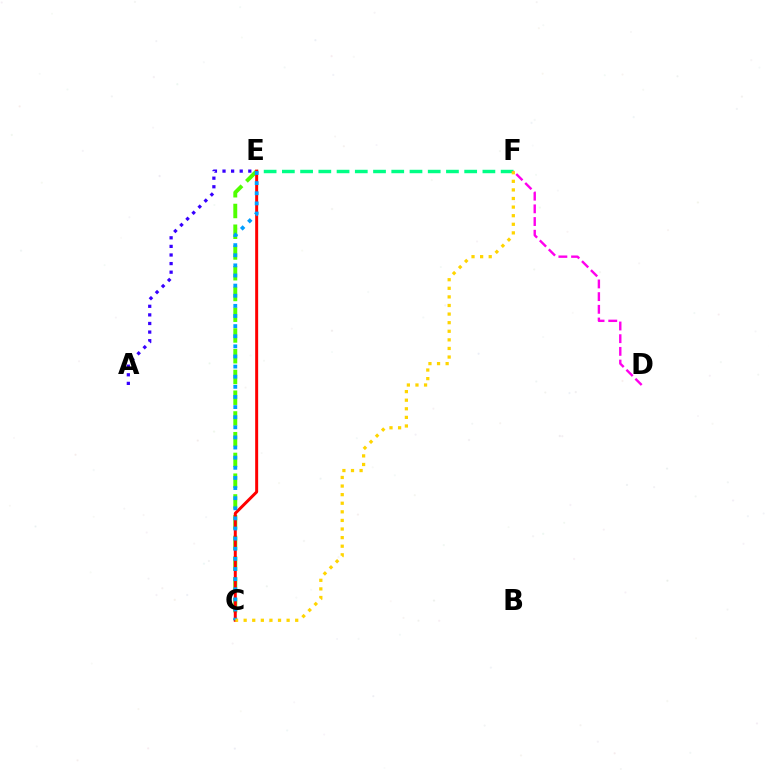{('C', 'E'): [{'color': '#4fff00', 'line_style': 'dashed', 'thickness': 2.82}, {'color': '#ff0000', 'line_style': 'solid', 'thickness': 2.14}, {'color': '#009eff', 'line_style': 'dotted', 'thickness': 2.75}], ('E', 'F'): [{'color': '#00ff86', 'line_style': 'dashed', 'thickness': 2.48}], ('C', 'F'): [{'color': '#ffd500', 'line_style': 'dotted', 'thickness': 2.33}], ('D', 'F'): [{'color': '#ff00ed', 'line_style': 'dashed', 'thickness': 1.72}], ('A', 'E'): [{'color': '#3700ff', 'line_style': 'dotted', 'thickness': 2.34}]}